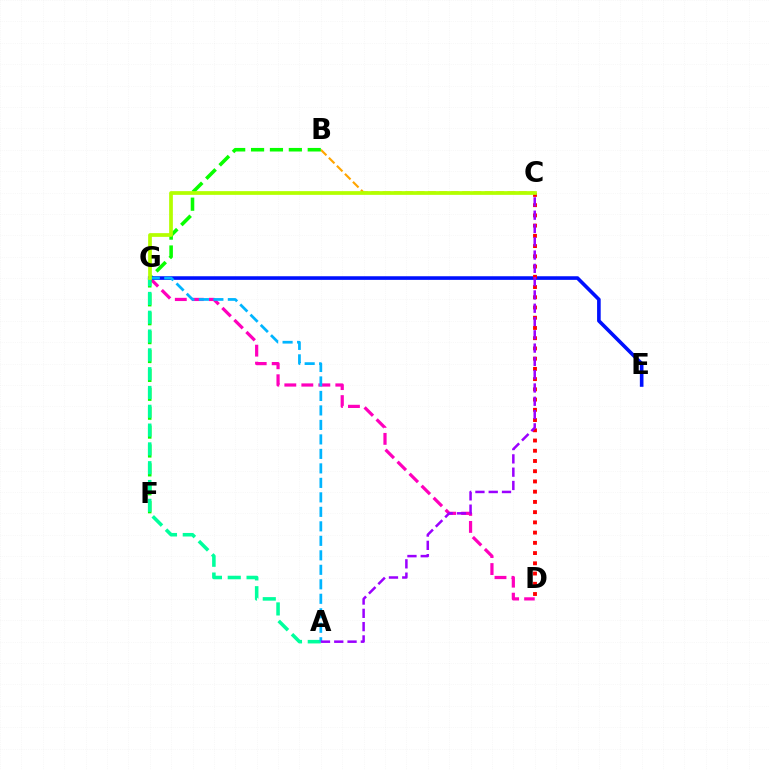{('D', 'G'): [{'color': '#ff00bd', 'line_style': 'dashed', 'thickness': 2.31}], ('B', 'C'): [{'color': '#ffa500', 'line_style': 'dashed', 'thickness': 1.54}], ('B', 'F'): [{'color': '#08ff00', 'line_style': 'dashed', 'thickness': 2.57}], ('E', 'G'): [{'color': '#0010ff', 'line_style': 'solid', 'thickness': 2.6}], ('A', 'G'): [{'color': '#00ff9d', 'line_style': 'dashed', 'thickness': 2.55}, {'color': '#00b5ff', 'line_style': 'dashed', 'thickness': 1.97}], ('C', 'D'): [{'color': '#ff0000', 'line_style': 'dotted', 'thickness': 2.78}], ('A', 'C'): [{'color': '#9b00ff', 'line_style': 'dashed', 'thickness': 1.81}], ('C', 'G'): [{'color': '#b3ff00', 'line_style': 'solid', 'thickness': 2.68}]}